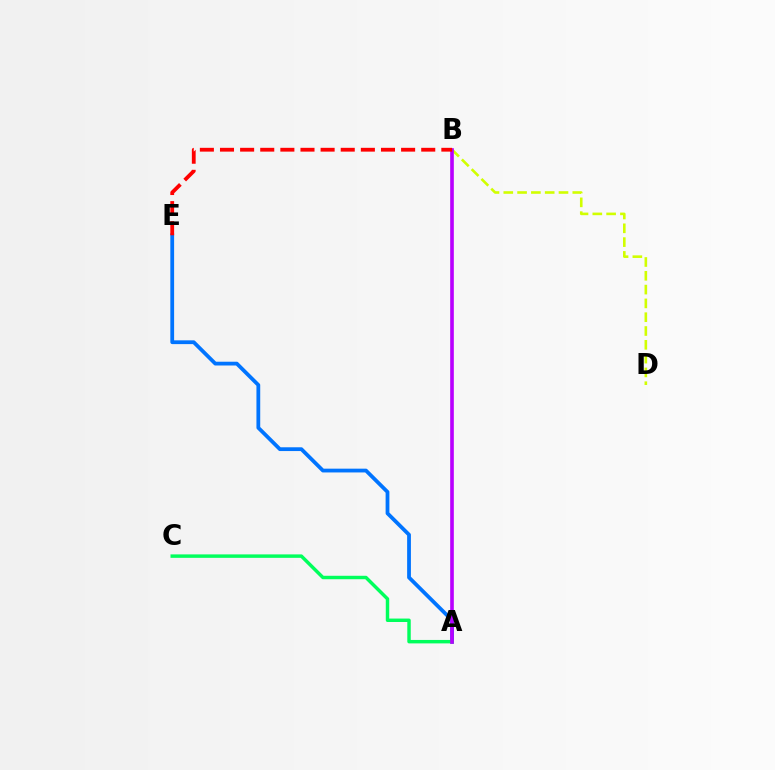{('A', 'E'): [{'color': '#0074ff', 'line_style': 'solid', 'thickness': 2.72}], ('B', 'D'): [{'color': '#d1ff00', 'line_style': 'dashed', 'thickness': 1.88}], ('A', 'C'): [{'color': '#00ff5c', 'line_style': 'solid', 'thickness': 2.48}], ('A', 'B'): [{'color': '#b900ff', 'line_style': 'solid', 'thickness': 2.62}], ('B', 'E'): [{'color': '#ff0000', 'line_style': 'dashed', 'thickness': 2.73}]}